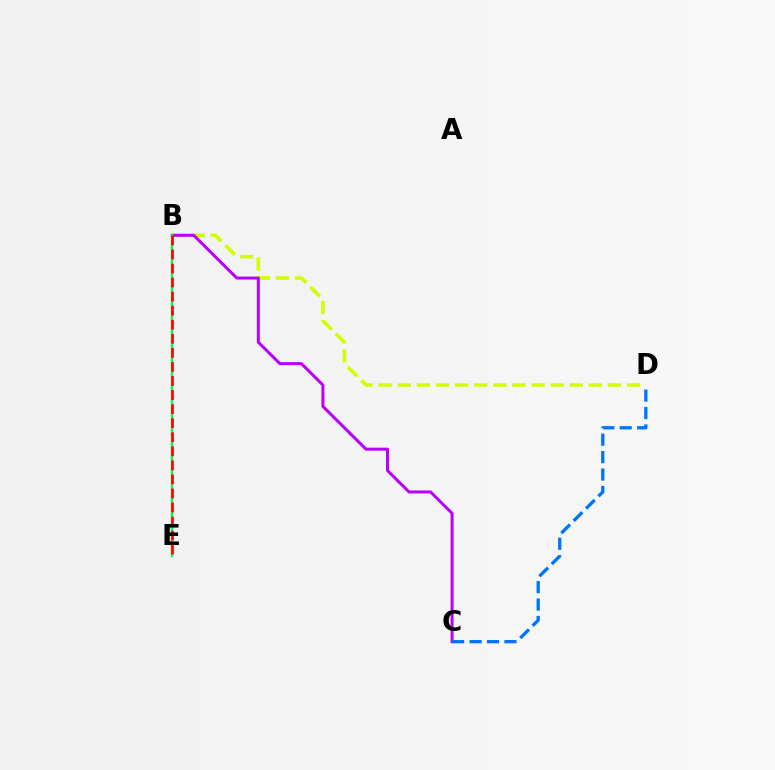{('B', 'D'): [{'color': '#d1ff00', 'line_style': 'dashed', 'thickness': 2.6}], ('B', 'C'): [{'color': '#b900ff', 'line_style': 'solid', 'thickness': 2.15}], ('C', 'D'): [{'color': '#0074ff', 'line_style': 'dashed', 'thickness': 2.37}], ('B', 'E'): [{'color': '#00ff5c', 'line_style': 'solid', 'thickness': 1.71}, {'color': '#ff0000', 'line_style': 'dashed', 'thickness': 1.91}]}